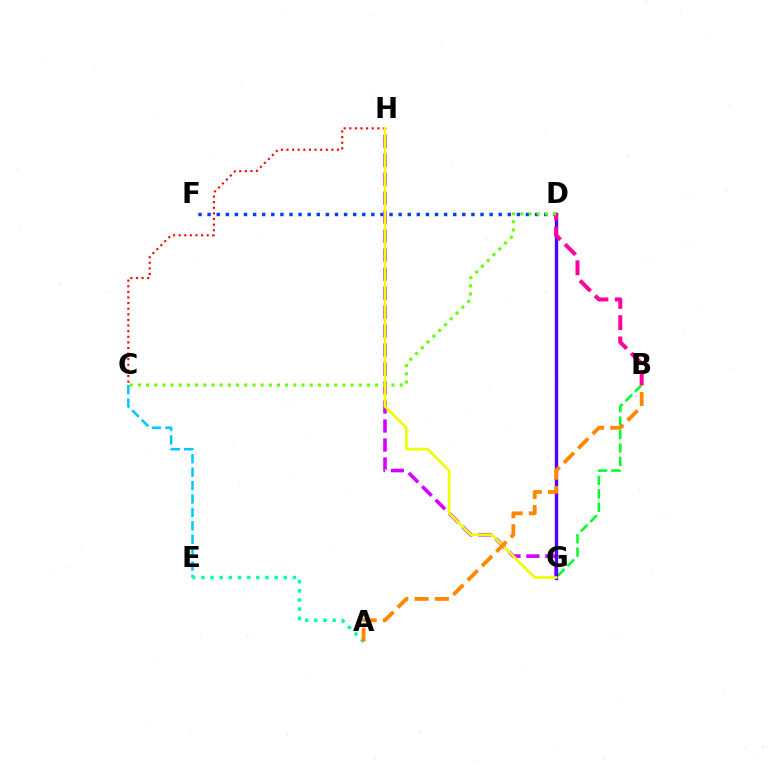{('B', 'G'): [{'color': '#00ff27', 'line_style': 'dashed', 'thickness': 1.83}], ('D', 'F'): [{'color': '#003fff', 'line_style': 'dotted', 'thickness': 2.47}], ('G', 'H'): [{'color': '#d600ff', 'line_style': 'dashed', 'thickness': 2.58}, {'color': '#eeff00', 'line_style': 'solid', 'thickness': 1.92}], ('D', 'G'): [{'color': '#4f00ff', 'line_style': 'solid', 'thickness': 2.43}], ('C', 'H'): [{'color': '#ff0000', 'line_style': 'dotted', 'thickness': 1.52}], ('B', 'D'): [{'color': '#ff00a0', 'line_style': 'dashed', 'thickness': 2.89}], ('C', 'E'): [{'color': '#00c7ff', 'line_style': 'dashed', 'thickness': 1.82}], ('A', 'E'): [{'color': '#00ffaf', 'line_style': 'dotted', 'thickness': 2.49}], ('C', 'D'): [{'color': '#66ff00', 'line_style': 'dotted', 'thickness': 2.22}], ('A', 'B'): [{'color': '#ff8800', 'line_style': 'dashed', 'thickness': 2.76}]}